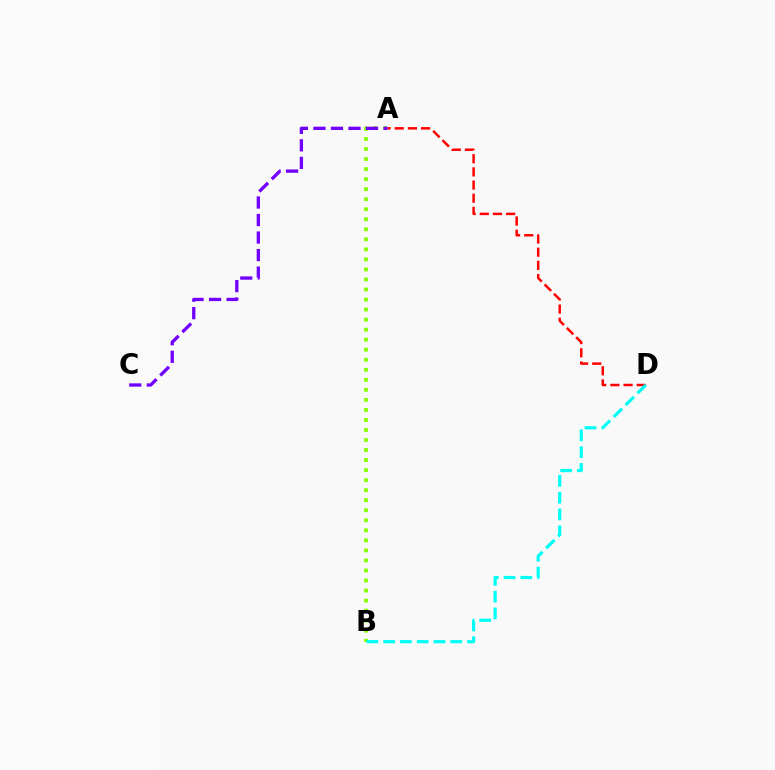{('A', 'D'): [{'color': '#ff0000', 'line_style': 'dashed', 'thickness': 1.79}], ('A', 'B'): [{'color': '#84ff00', 'line_style': 'dotted', 'thickness': 2.73}], ('B', 'D'): [{'color': '#00fff6', 'line_style': 'dashed', 'thickness': 2.28}], ('A', 'C'): [{'color': '#7200ff', 'line_style': 'dashed', 'thickness': 2.38}]}